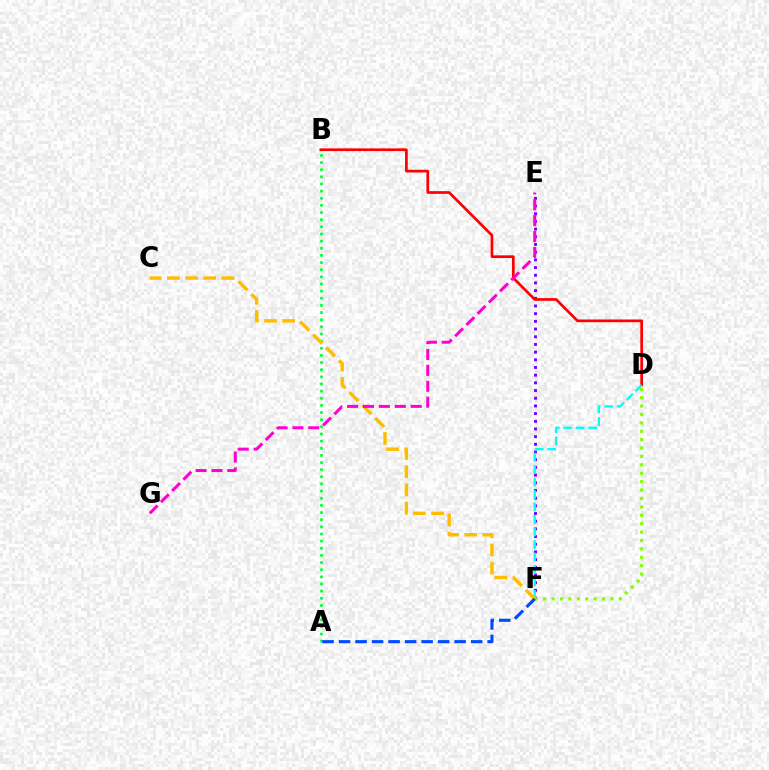{('E', 'F'): [{'color': '#7200ff', 'line_style': 'dotted', 'thickness': 2.09}], ('B', 'D'): [{'color': '#ff0000', 'line_style': 'solid', 'thickness': 1.94}], ('D', 'F'): [{'color': '#00fff6', 'line_style': 'dashed', 'thickness': 1.7}, {'color': '#84ff00', 'line_style': 'dotted', 'thickness': 2.28}], ('A', 'B'): [{'color': '#00ff39', 'line_style': 'dotted', 'thickness': 1.94}], ('C', 'F'): [{'color': '#ffbd00', 'line_style': 'dashed', 'thickness': 2.47}], ('A', 'F'): [{'color': '#004bff', 'line_style': 'dashed', 'thickness': 2.24}], ('E', 'G'): [{'color': '#ff00cf', 'line_style': 'dashed', 'thickness': 2.16}]}